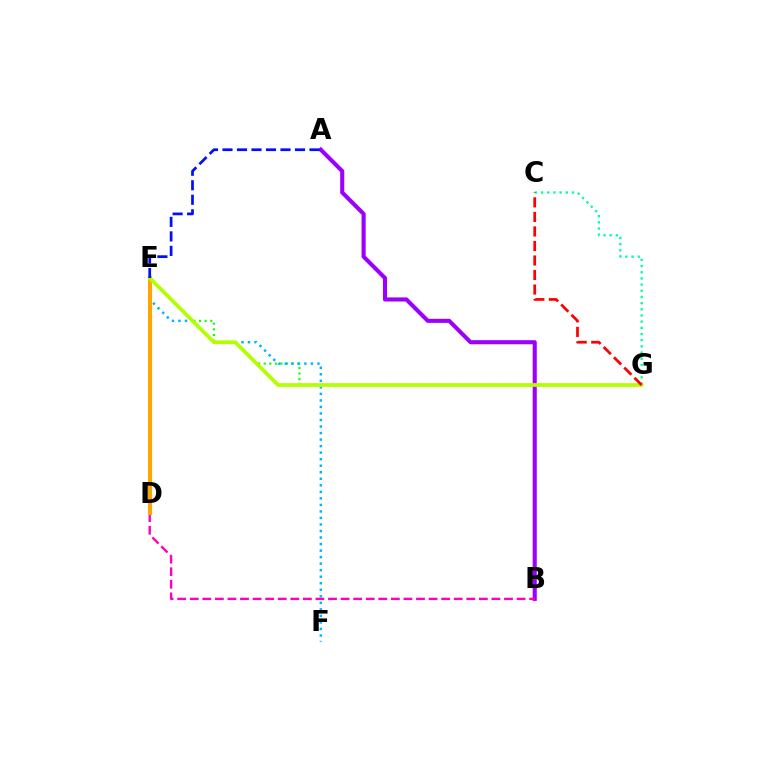{('A', 'B'): [{'color': '#9b00ff', 'line_style': 'solid', 'thickness': 2.95}], ('B', 'D'): [{'color': '#ff00bd', 'line_style': 'dashed', 'thickness': 1.71}], ('E', 'G'): [{'color': '#08ff00', 'line_style': 'dotted', 'thickness': 1.52}, {'color': '#b3ff00', 'line_style': 'solid', 'thickness': 2.68}], ('E', 'F'): [{'color': '#00b5ff', 'line_style': 'dotted', 'thickness': 1.77}], ('D', 'E'): [{'color': '#ffa500', 'line_style': 'solid', 'thickness': 2.96}], ('C', 'G'): [{'color': '#00ff9d', 'line_style': 'dotted', 'thickness': 1.68}, {'color': '#ff0000', 'line_style': 'dashed', 'thickness': 1.97}], ('A', 'E'): [{'color': '#0010ff', 'line_style': 'dashed', 'thickness': 1.97}]}